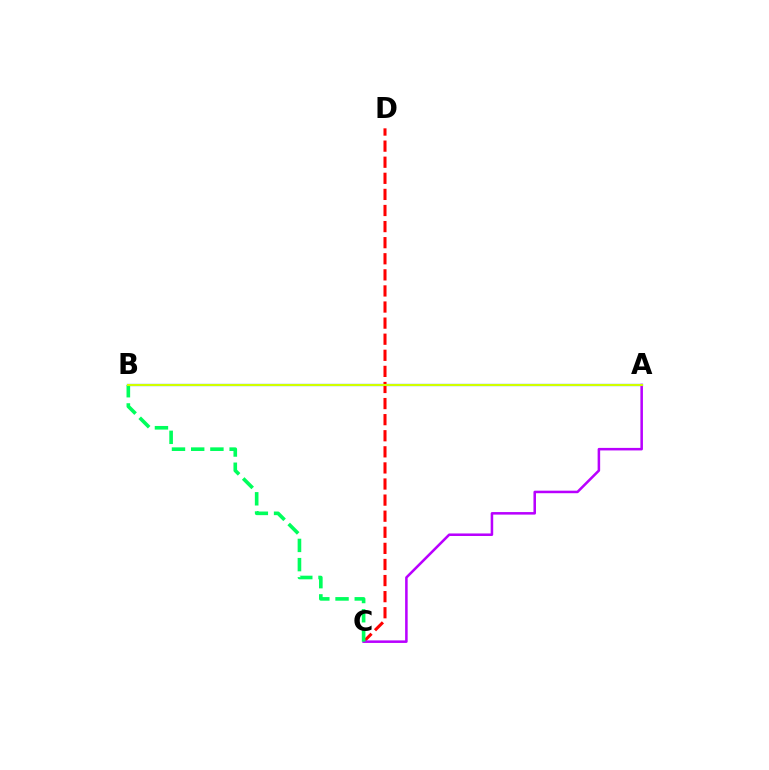{('A', 'B'): [{'color': '#0074ff', 'line_style': 'solid', 'thickness': 1.6}, {'color': '#d1ff00', 'line_style': 'solid', 'thickness': 1.5}], ('C', 'D'): [{'color': '#ff0000', 'line_style': 'dashed', 'thickness': 2.19}], ('A', 'C'): [{'color': '#b900ff', 'line_style': 'solid', 'thickness': 1.82}], ('B', 'C'): [{'color': '#00ff5c', 'line_style': 'dashed', 'thickness': 2.61}]}